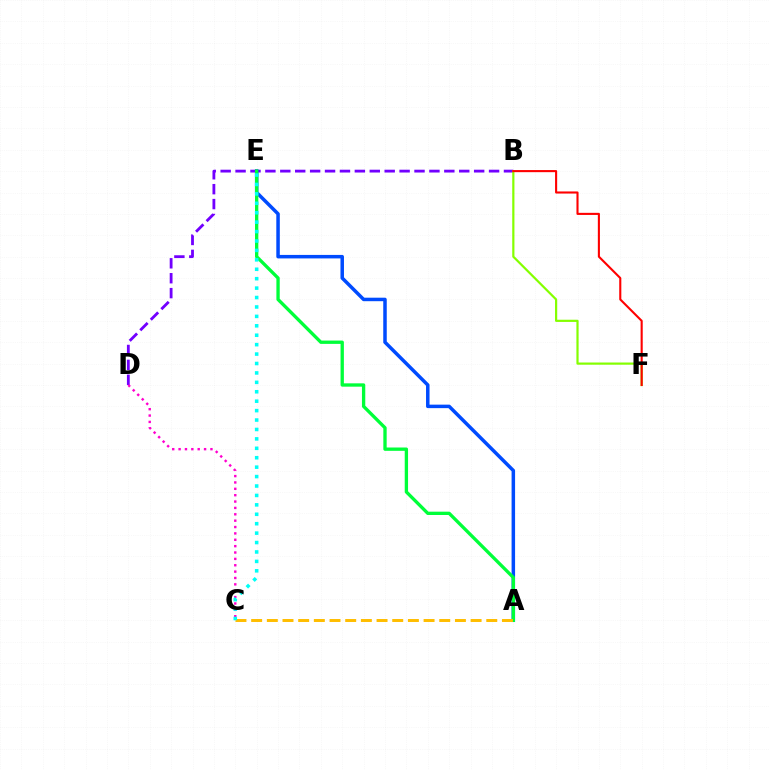{('B', 'D'): [{'color': '#7200ff', 'line_style': 'dashed', 'thickness': 2.03}], ('C', 'D'): [{'color': '#ff00cf', 'line_style': 'dotted', 'thickness': 1.73}], ('A', 'E'): [{'color': '#004bff', 'line_style': 'solid', 'thickness': 2.52}, {'color': '#00ff39', 'line_style': 'solid', 'thickness': 2.39}], ('A', 'C'): [{'color': '#ffbd00', 'line_style': 'dashed', 'thickness': 2.13}], ('C', 'E'): [{'color': '#00fff6', 'line_style': 'dotted', 'thickness': 2.56}], ('B', 'F'): [{'color': '#84ff00', 'line_style': 'solid', 'thickness': 1.58}, {'color': '#ff0000', 'line_style': 'solid', 'thickness': 1.51}]}